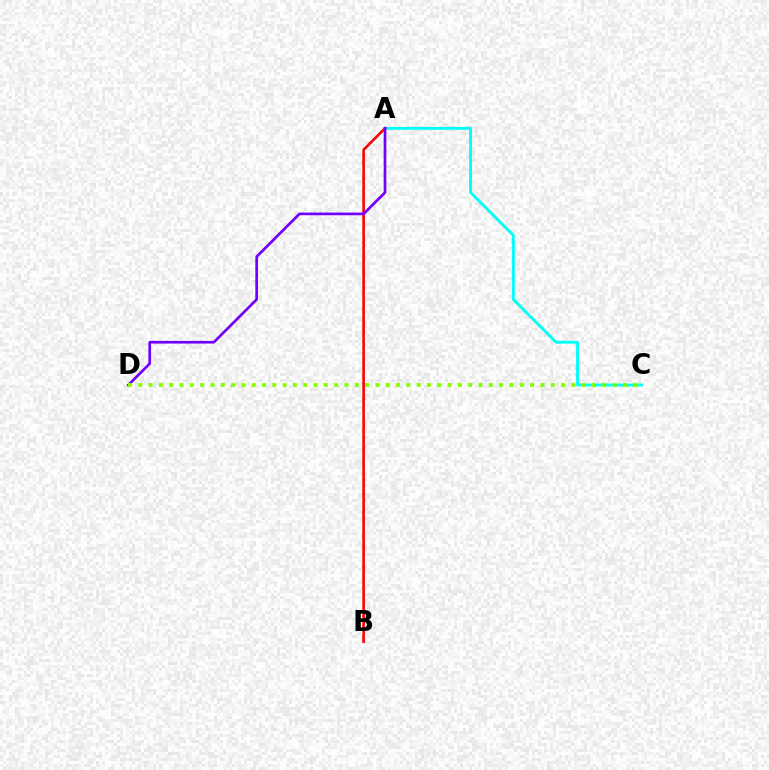{('A', 'C'): [{'color': '#00fff6', 'line_style': 'solid', 'thickness': 2.06}], ('A', 'B'): [{'color': '#ff0000', 'line_style': 'solid', 'thickness': 1.87}], ('A', 'D'): [{'color': '#7200ff', 'line_style': 'solid', 'thickness': 1.94}], ('C', 'D'): [{'color': '#84ff00', 'line_style': 'dotted', 'thickness': 2.8}]}